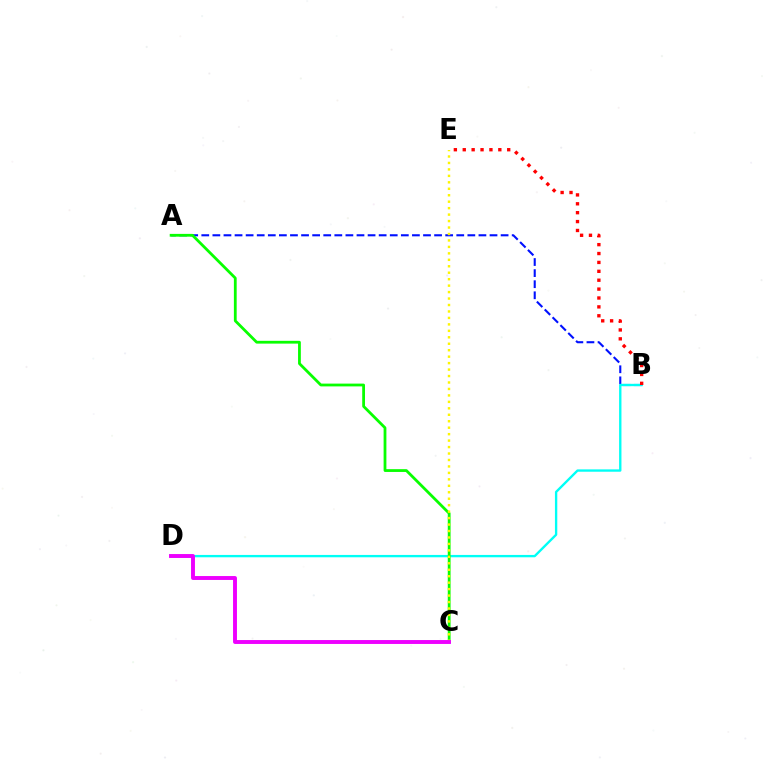{('A', 'B'): [{'color': '#0010ff', 'line_style': 'dashed', 'thickness': 1.51}], ('B', 'D'): [{'color': '#00fff6', 'line_style': 'solid', 'thickness': 1.69}], ('A', 'C'): [{'color': '#08ff00', 'line_style': 'solid', 'thickness': 2.01}], ('B', 'E'): [{'color': '#ff0000', 'line_style': 'dotted', 'thickness': 2.42}], ('C', 'E'): [{'color': '#fcf500', 'line_style': 'dotted', 'thickness': 1.75}], ('C', 'D'): [{'color': '#ee00ff', 'line_style': 'solid', 'thickness': 2.81}]}